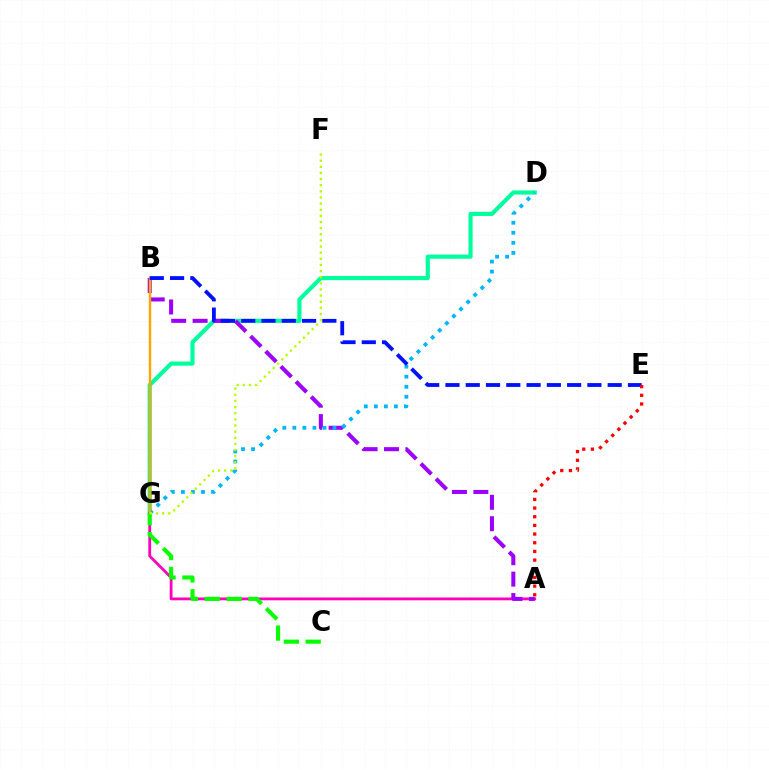{('D', 'G'): [{'color': '#00ff9d', 'line_style': 'solid', 'thickness': 3.0}, {'color': '#00b5ff', 'line_style': 'dotted', 'thickness': 2.73}], ('A', 'G'): [{'color': '#ff00bd', 'line_style': 'solid', 'thickness': 2.02}], ('A', 'B'): [{'color': '#9b00ff', 'line_style': 'dashed', 'thickness': 2.91}], ('B', 'G'): [{'color': '#ffa500', 'line_style': 'solid', 'thickness': 1.75}], ('B', 'E'): [{'color': '#0010ff', 'line_style': 'dashed', 'thickness': 2.75}], ('A', 'E'): [{'color': '#ff0000', 'line_style': 'dotted', 'thickness': 2.36}], ('C', 'G'): [{'color': '#08ff00', 'line_style': 'dashed', 'thickness': 2.97}], ('F', 'G'): [{'color': '#b3ff00', 'line_style': 'dotted', 'thickness': 1.67}]}